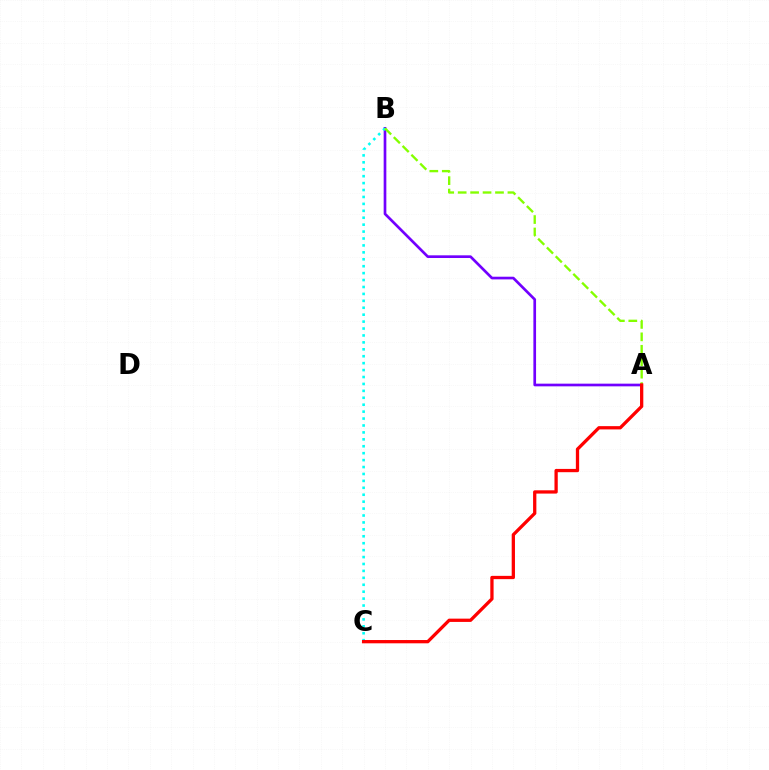{('A', 'B'): [{'color': '#7200ff', 'line_style': 'solid', 'thickness': 1.93}, {'color': '#84ff00', 'line_style': 'dashed', 'thickness': 1.69}], ('B', 'C'): [{'color': '#00fff6', 'line_style': 'dotted', 'thickness': 1.88}], ('A', 'C'): [{'color': '#ff0000', 'line_style': 'solid', 'thickness': 2.36}]}